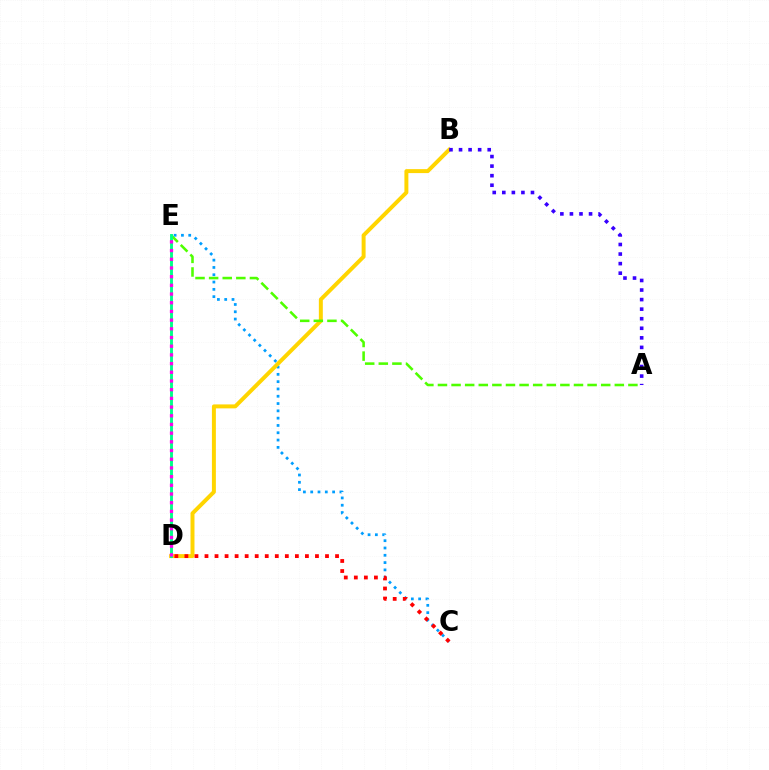{('C', 'E'): [{'color': '#009eff', 'line_style': 'dotted', 'thickness': 1.98}], ('B', 'D'): [{'color': '#ffd500', 'line_style': 'solid', 'thickness': 2.86}], ('A', 'E'): [{'color': '#4fff00', 'line_style': 'dashed', 'thickness': 1.85}], ('D', 'E'): [{'color': '#00ff86', 'line_style': 'solid', 'thickness': 2.08}, {'color': '#ff00ed', 'line_style': 'dotted', 'thickness': 2.36}], ('C', 'D'): [{'color': '#ff0000', 'line_style': 'dotted', 'thickness': 2.73}], ('A', 'B'): [{'color': '#3700ff', 'line_style': 'dotted', 'thickness': 2.6}]}